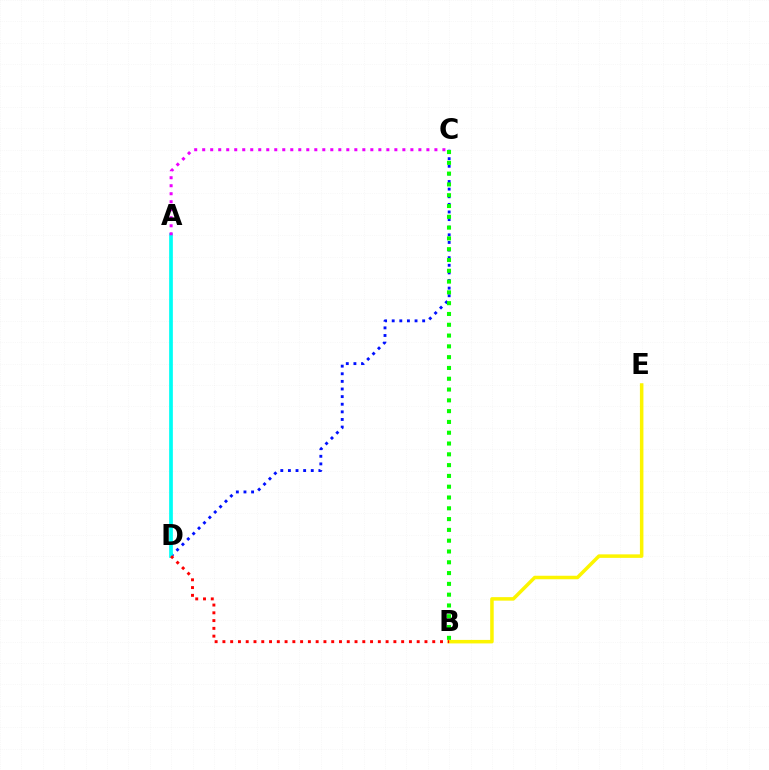{('B', 'E'): [{'color': '#fcf500', 'line_style': 'solid', 'thickness': 2.53}], ('C', 'D'): [{'color': '#0010ff', 'line_style': 'dotted', 'thickness': 2.07}], ('A', 'D'): [{'color': '#00fff6', 'line_style': 'solid', 'thickness': 2.67}], ('B', 'D'): [{'color': '#ff0000', 'line_style': 'dotted', 'thickness': 2.11}], ('A', 'C'): [{'color': '#ee00ff', 'line_style': 'dotted', 'thickness': 2.18}], ('B', 'C'): [{'color': '#08ff00', 'line_style': 'dotted', 'thickness': 2.93}]}